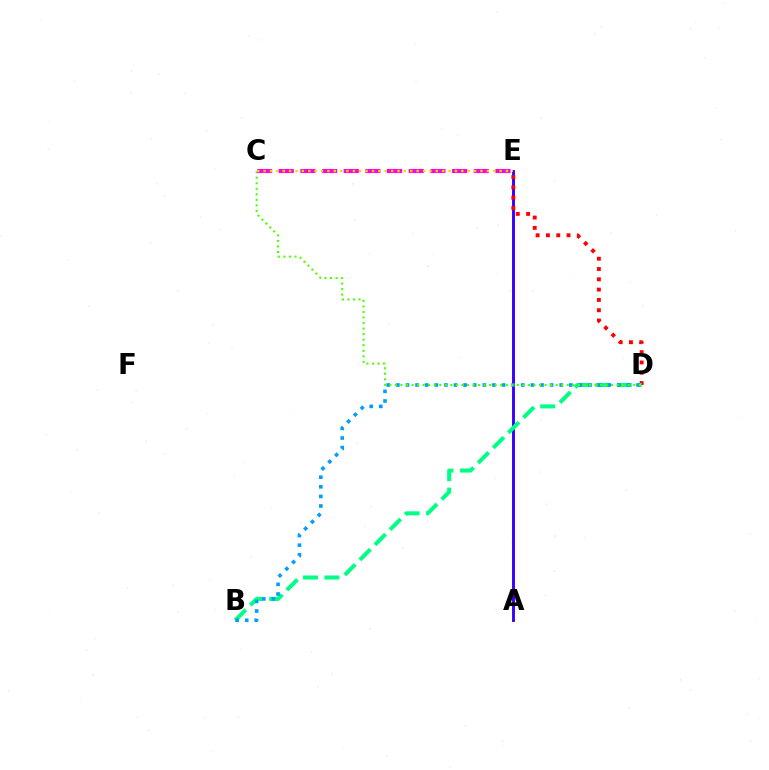{('A', 'E'): [{'color': '#3700ff', 'line_style': 'solid', 'thickness': 2.09}], ('D', 'E'): [{'color': '#ff0000', 'line_style': 'dotted', 'thickness': 2.8}], ('B', 'D'): [{'color': '#00ff86', 'line_style': 'dashed', 'thickness': 2.9}, {'color': '#009eff', 'line_style': 'dotted', 'thickness': 2.61}], ('C', 'D'): [{'color': '#4fff00', 'line_style': 'dotted', 'thickness': 1.51}], ('C', 'E'): [{'color': '#ff00ed', 'line_style': 'dashed', 'thickness': 2.94}, {'color': '#ffd500', 'line_style': 'dotted', 'thickness': 1.73}]}